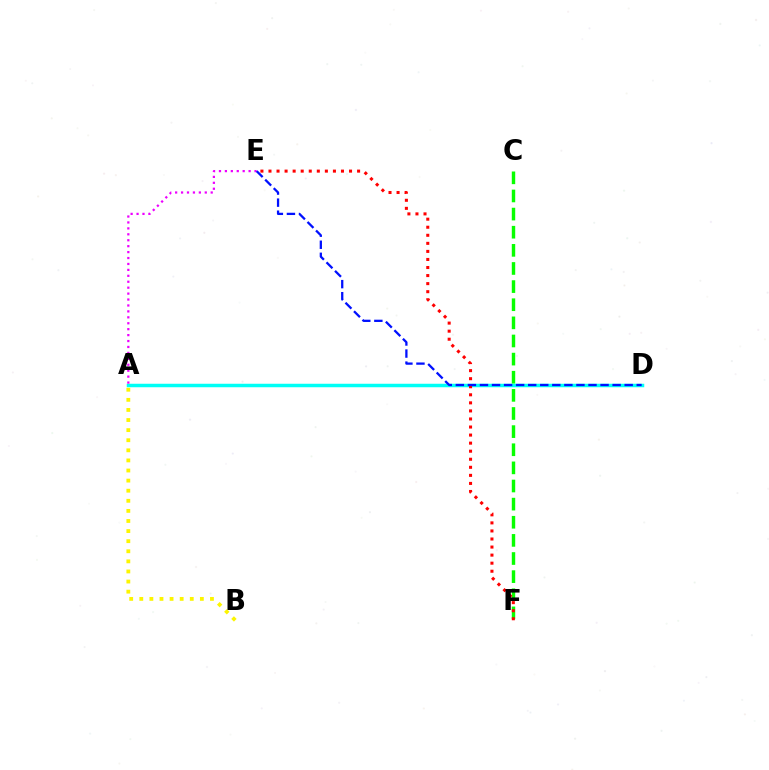{('A', 'D'): [{'color': '#00fff6', 'line_style': 'solid', 'thickness': 2.52}], ('C', 'F'): [{'color': '#08ff00', 'line_style': 'dashed', 'thickness': 2.46}], ('E', 'F'): [{'color': '#ff0000', 'line_style': 'dotted', 'thickness': 2.19}], ('A', 'B'): [{'color': '#fcf500', 'line_style': 'dotted', 'thickness': 2.74}], ('A', 'E'): [{'color': '#ee00ff', 'line_style': 'dotted', 'thickness': 1.61}], ('D', 'E'): [{'color': '#0010ff', 'line_style': 'dashed', 'thickness': 1.64}]}